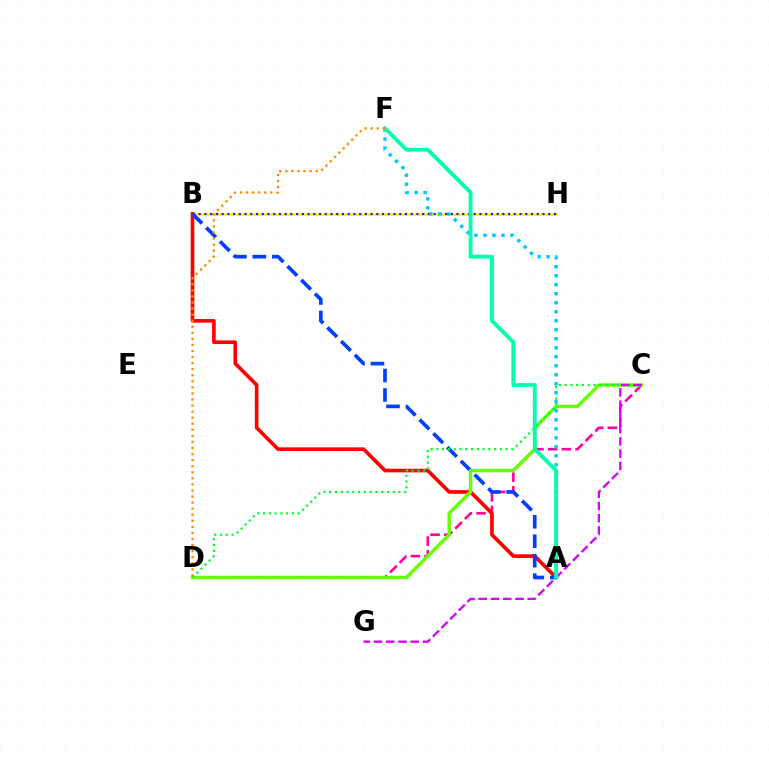{('B', 'H'): [{'color': '#eeff00', 'line_style': 'solid', 'thickness': 2.04}, {'color': '#4f00ff', 'line_style': 'dotted', 'thickness': 1.56}], ('C', 'D'): [{'color': '#ff00a0', 'line_style': 'dashed', 'thickness': 1.86}, {'color': '#66ff00', 'line_style': 'solid', 'thickness': 2.46}, {'color': '#00ff27', 'line_style': 'dotted', 'thickness': 1.57}], ('A', 'B'): [{'color': '#ff0000', 'line_style': 'solid', 'thickness': 2.63}, {'color': '#003fff', 'line_style': 'dashed', 'thickness': 2.64}], ('A', 'F'): [{'color': '#00c7ff', 'line_style': 'dotted', 'thickness': 2.45}, {'color': '#00ffaf', 'line_style': 'solid', 'thickness': 2.77}], ('C', 'G'): [{'color': '#d600ff', 'line_style': 'dashed', 'thickness': 1.66}], ('D', 'F'): [{'color': '#ff8800', 'line_style': 'dotted', 'thickness': 1.65}]}